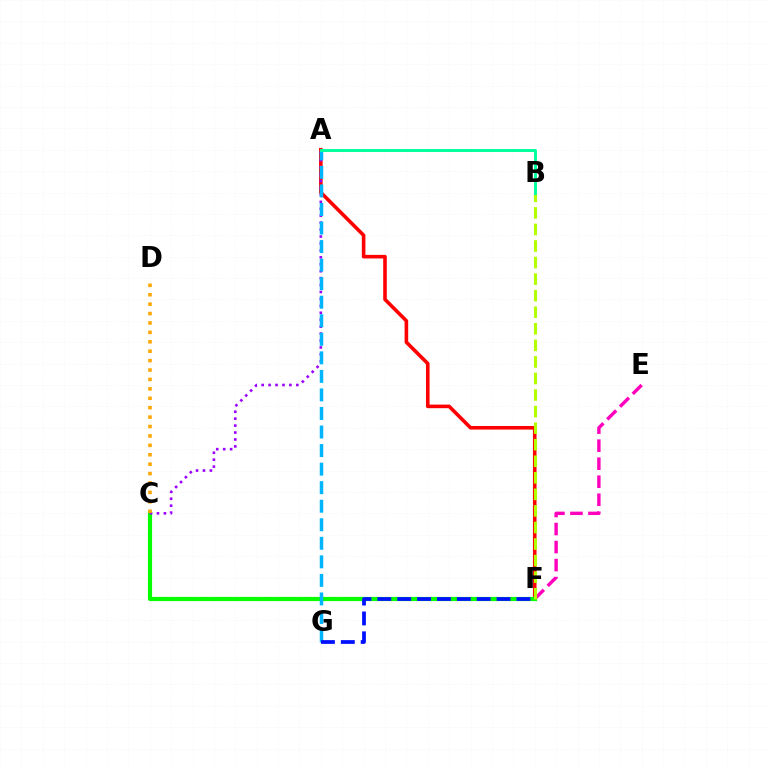{('E', 'F'): [{'color': '#ff00bd', 'line_style': 'dashed', 'thickness': 2.45}], ('A', 'F'): [{'color': '#ff0000', 'line_style': 'solid', 'thickness': 2.59}], ('C', 'F'): [{'color': '#08ff00', 'line_style': 'solid', 'thickness': 3.0}], ('A', 'C'): [{'color': '#9b00ff', 'line_style': 'dotted', 'thickness': 1.88}], ('A', 'G'): [{'color': '#00b5ff', 'line_style': 'dashed', 'thickness': 2.52}], ('B', 'F'): [{'color': '#b3ff00', 'line_style': 'dashed', 'thickness': 2.25}], ('C', 'D'): [{'color': '#ffa500', 'line_style': 'dotted', 'thickness': 2.56}], ('F', 'G'): [{'color': '#0010ff', 'line_style': 'dashed', 'thickness': 2.7}], ('A', 'B'): [{'color': '#00ff9d', 'line_style': 'solid', 'thickness': 2.12}]}